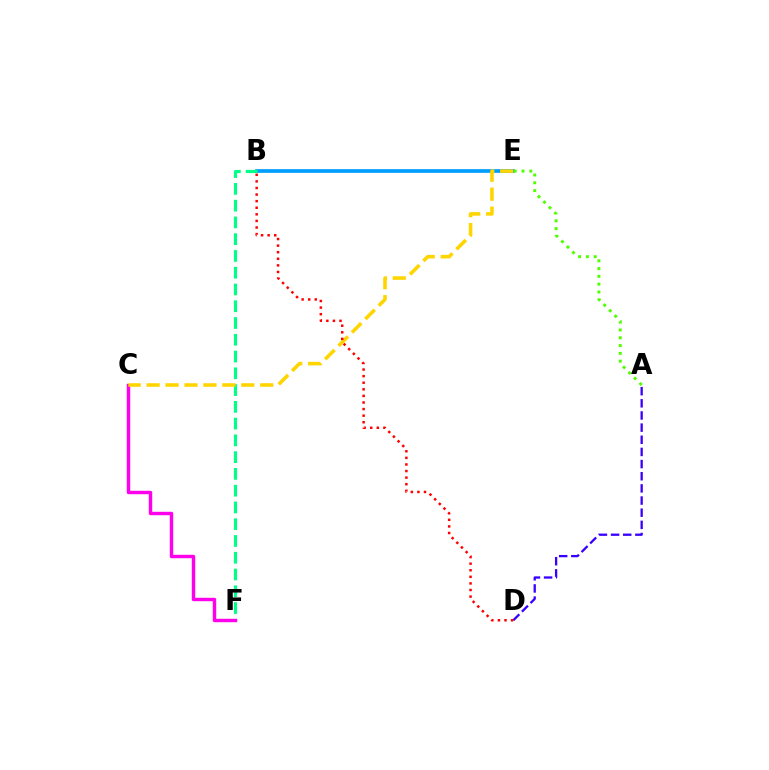{('B', 'E'): [{'color': '#009eff', 'line_style': 'solid', 'thickness': 2.67}], ('B', 'F'): [{'color': '#00ff86', 'line_style': 'dashed', 'thickness': 2.28}], ('A', 'D'): [{'color': '#3700ff', 'line_style': 'dashed', 'thickness': 1.65}], ('A', 'E'): [{'color': '#4fff00', 'line_style': 'dotted', 'thickness': 2.12}], ('C', 'F'): [{'color': '#ff00ed', 'line_style': 'solid', 'thickness': 2.47}], ('C', 'E'): [{'color': '#ffd500', 'line_style': 'dashed', 'thickness': 2.57}], ('B', 'D'): [{'color': '#ff0000', 'line_style': 'dotted', 'thickness': 1.79}]}